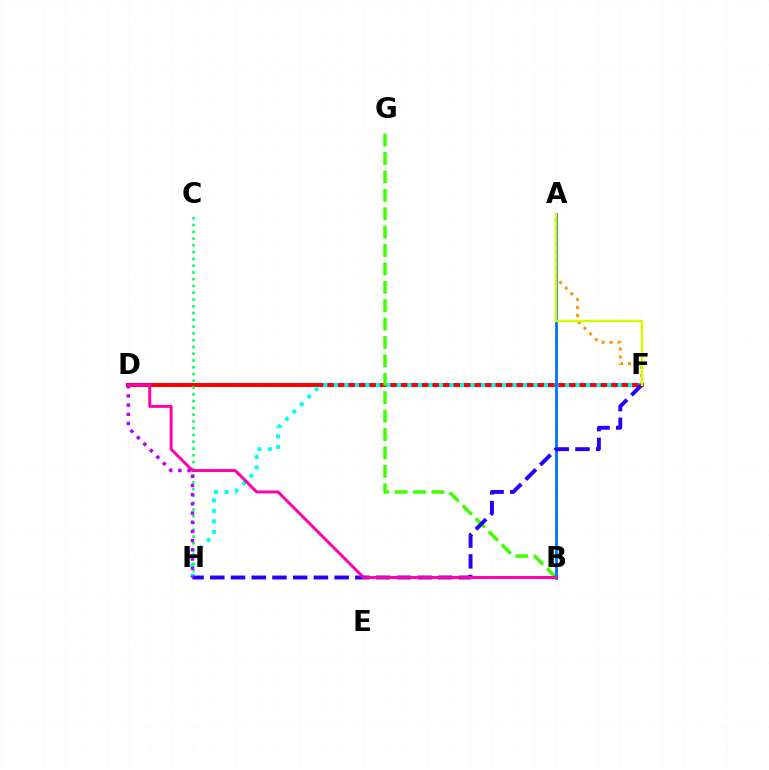{('A', 'F'): [{'color': '#ff9400', 'line_style': 'dotted', 'thickness': 2.17}, {'color': '#d1ff00', 'line_style': 'solid', 'thickness': 1.71}], ('D', 'F'): [{'color': '#ff0000', 'line_style': 'solid', 'thickness': 2.87}], ('F', 'H'): [{'color': '#00fff6', 'line_style': 'dotted', 'thickness': 2.86}, {'color': '#2500ff', 'line_style': 'dashed', 'thickness': 2.82}], ('B', 'G'): [{'color': '#3dff00', 'line_style': 'dashed', 'thickness': 2.5}], ('A', 'B'): [{'color': '#0074ff', 'line_style': 'solid', 'thickness': 2.04}], ('C', 'H'): [{'color': '#00ff5c', 'line_style': 'dotted', 'thickness': 1.84}], ('D', 'H'): [{'color': '#b900ff', 'line_style': 'dotted', 'thickness': 2.5}], ('B', 'D'): [{'color': '#ff00ac', 'line_style': 'solid', 'thickness': 2.12}]}